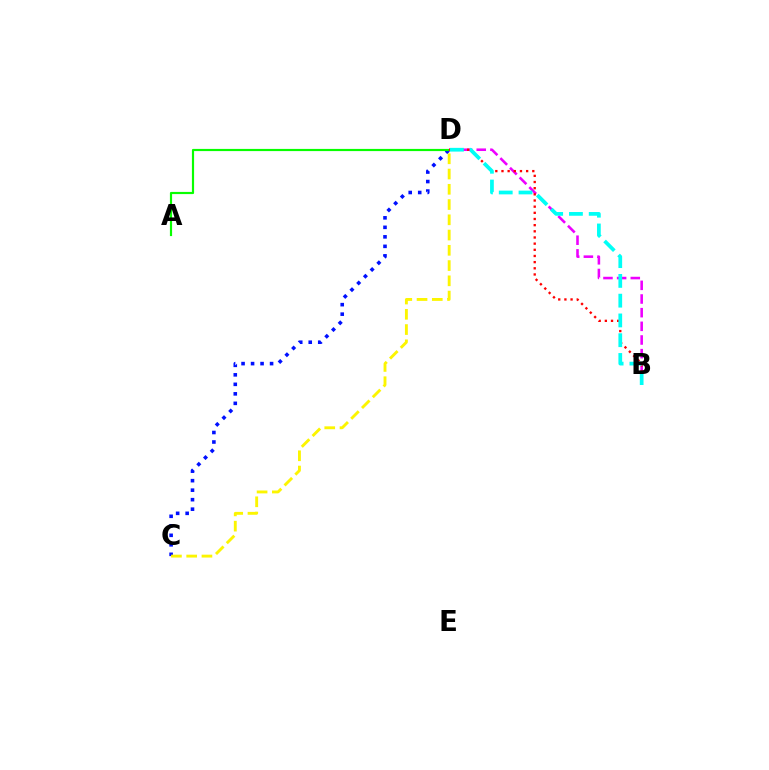{('C', 'D'): [{'color': '#0010ff', 'line_style': 'dotted', 'thickness': 2.58}, {'color': '#fcf500', 'line_style': 'dashed', 'thickness': 2.07}], ('A', 'D'): [{'color': '#08ff00', 'line_style': 'solid', 'thickness': 1.57}], ('B', 'D'): [{'color': '#ee00ff', 'line_style': 'dashed', 'thickness': 1.86}, {'color': '#ff0000', 'line_style': 'dotted', 'thickness': 1.67}, {'color': '#00fff6', 'line_style': 'dashed', 'thickness': 2.69}]}